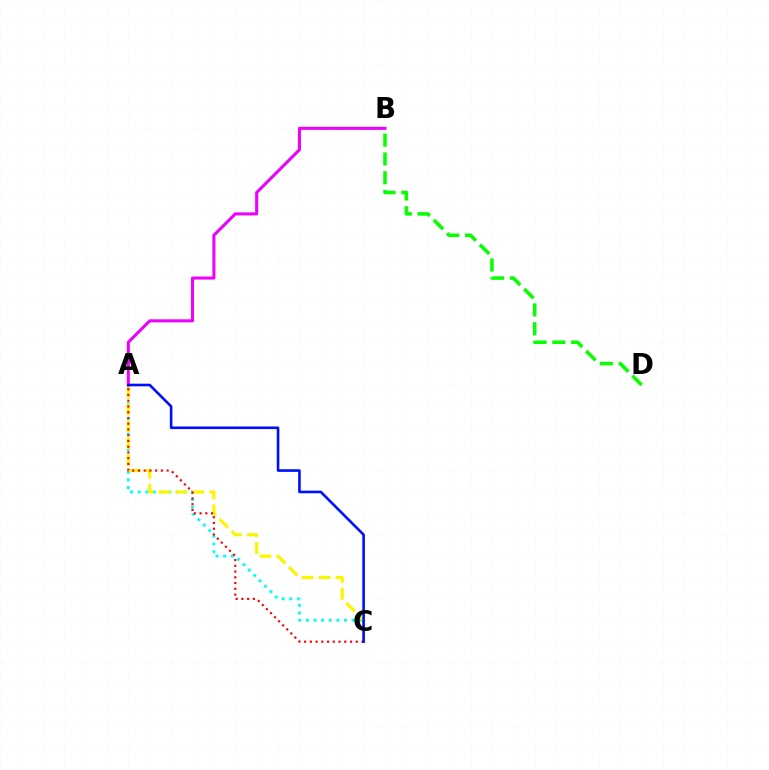{('A', 'C'): [{'color': '#00fff6', 'line_style': 'dotted', 'thickness': 2.07}, {'color': '#fcf500', 'line_style': 'dashed', 'thickness': 2.3}, {'color': '#ff0000', 'line_style': 'dotted', 'thickness': 1.56}, {'color': '#0010ff', 'line_style': 'solid', 'thickness': 1.89}], ('A', 'B'): [{'color': '#ee00ff', 'line_style': 'solid', 'thickness': 2.2}], ('B', 'D'): [{'color': '#08ff00', 'line_style': 'dashed', 'thickness': 2.55}]}